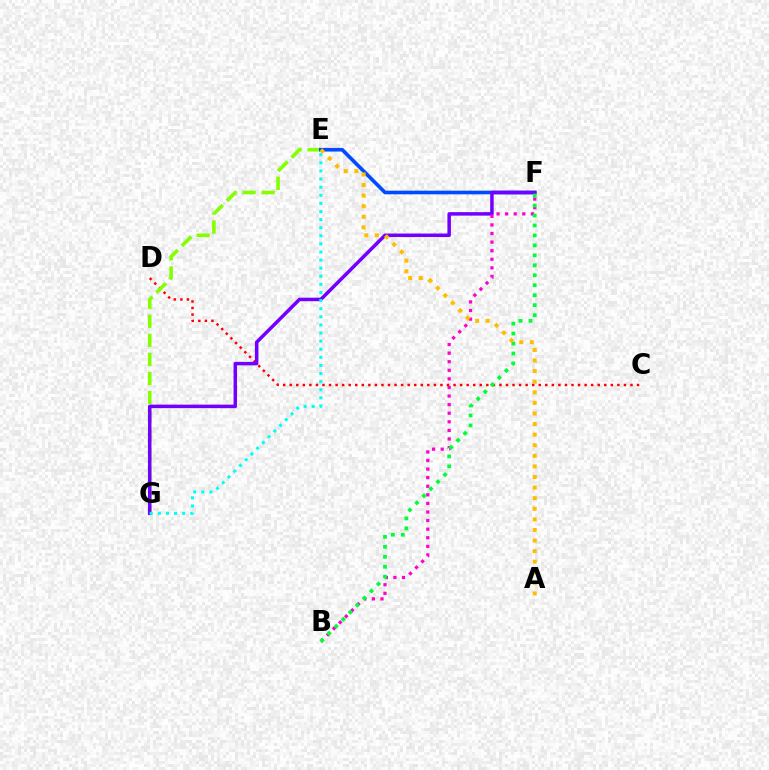{('C', 'D'): [{'color': '#ff0000', 'line_style': 'dotted', 'thickness': 1.78}], ('E', 'G'): [{'color': '#84ff00', 'line_style': 'dashed', 'thickness': 2.59}, {'color': '#00fff6', 'line_style': 'dotted', 'thickness': 2.2}], ('E', 'F'): [{'color': '#004bff', 'line_style': 'solid', 'thickness': 2.62}], ('F', 'G'): [{'color': '#7200ff', 'line_style': 'solid', 'thickness': 2.52}], ('B', 'F'): [{'color': '#ff00cf', 'line_style': 'dotted', 'thickness': 2.33}, {'color': '#00ff39', 'line_style': 'dotted', 'thickness': 2.71}], ('A', 'E'): [{'color': '#ffbd00', 'line_style': 'dotted', 'thickness': 2.88}]}